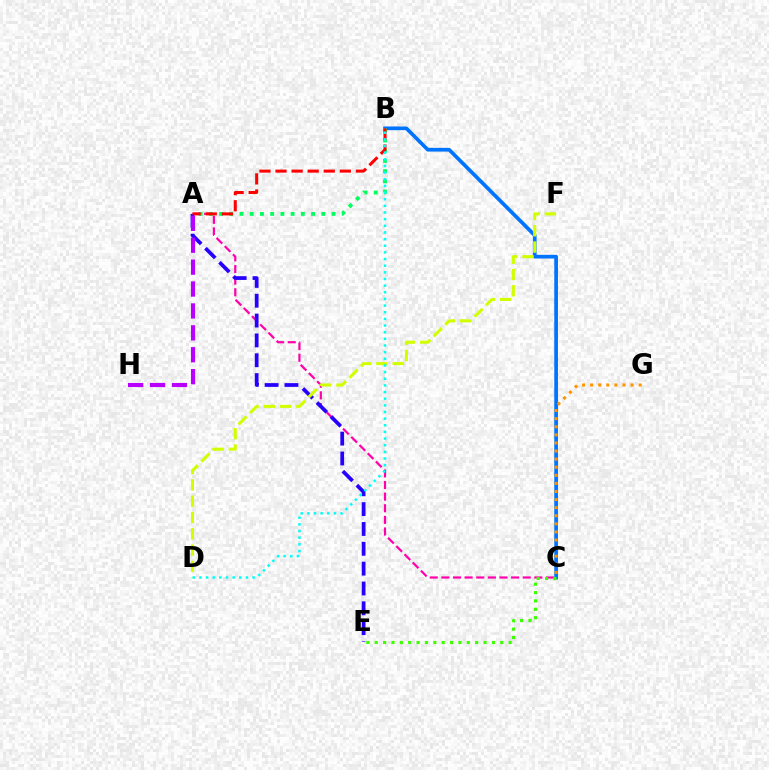{('B', 'C'): [{'color': '#0074ff', 'line_style': 'solid', 'thickness': 2.66}], ('A', 'C'): [{'color': '#ff00ac', 'line_style': 'dashed', 'thickness': 1.58}], ('A', 'E'): [{'color': '#2500ff', 'line_style': 'dashed', 'thickness': 2.7}], ('D', 'F'): [{'color': '#d1ff00', 'line_style': 'dashed', 'thickness': 2.21}], ('A', 'B'): [{'color': '#00ff5c', 'line_style': 'dotted', 'thickness': 2.78}, {'color': '#ff0000', 'line_style': 'dashed', 'thickness': 2.18}], ('C', 'E'): [{'color': '#3dff00', 'line_style': 'dotted', 'thickness': 2.27}], ('B', 'D'): [{'color': '#00fff6', 'line_style': 'dotted', 'thickness': 1.81}], ('A', 'H'): [{'color': '#b900ff', 'line_style': 'dashed', 'thickness': 2.98}], ('C', 'G'): [{'color': '#ff9400', 'line_style': 'dotted', 'thickness': 2.2}]}